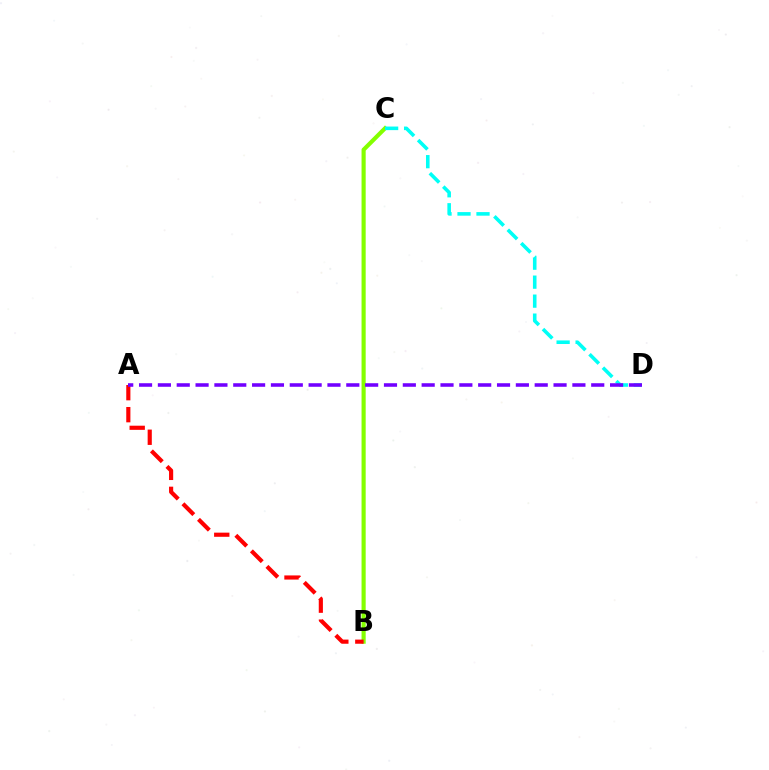{('B', 'C'): [{'color': '#84ff00', 'line_style': 'solid', 'thickness': 2.98}], ('A', 'B'): [{'color': '#ff0000', 'line_style': 'dashed', 'thickness': 2.99}], ('C', 'D'): [{'color': '#00fff6', 'line_style': 'dashed', 'thickness': 2.58}], ('A', 'D'): [{'color': '#7200ff', 'line_style': 'dashed', 'thickness': 2.56}]}